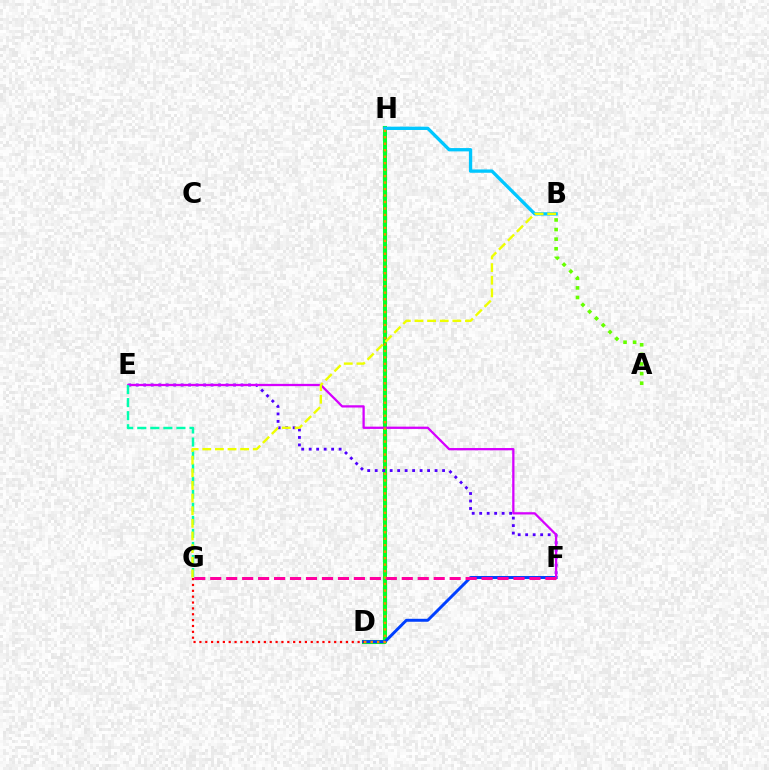{('A', 'B'): [{'color': '#66ff00', 'line_style': 'dotted', 'thickness': 2.61}], ('D', 'H'): [{'color': '#00ff27', 'line_style': 'solid', 'thickness': 2.93}, {'color': '#ff8800', 'line_style': 'dotted', 'thickness': 1.76}], ('E', 'F'): [{'color': '#4f00ff', 'line_style': 'dotted', 'thickness': 2.03}, {'color': '#d600ff', 'line_style': 'solid', 'thickness': 1.64}], ('D', 'F'): [{'color': '#003fff', 'line_style': 'solid', 'thickness': 2.13}], ('B', 'H'): [{'color': '#00c7ff', 'line_style': 'solid', 'thickness': 2.39}], ('E', 'G'): [{'color': '#00ffaf', 'line_style': 'dashed', 'thickness': 1.77}], ('D', 'G'): [{'color': '#ff0000', 'line_style': 'dotted', 'thickness': 1.59}], ('B', 'G'): [{'color': '#eeff00', 'line_style': 'dashed', 'thickness': 1.72}], ('F', 'G'): [{'color': '#ff00a0', 'line_style': 'dashed', 'thickness': 2.17}]}